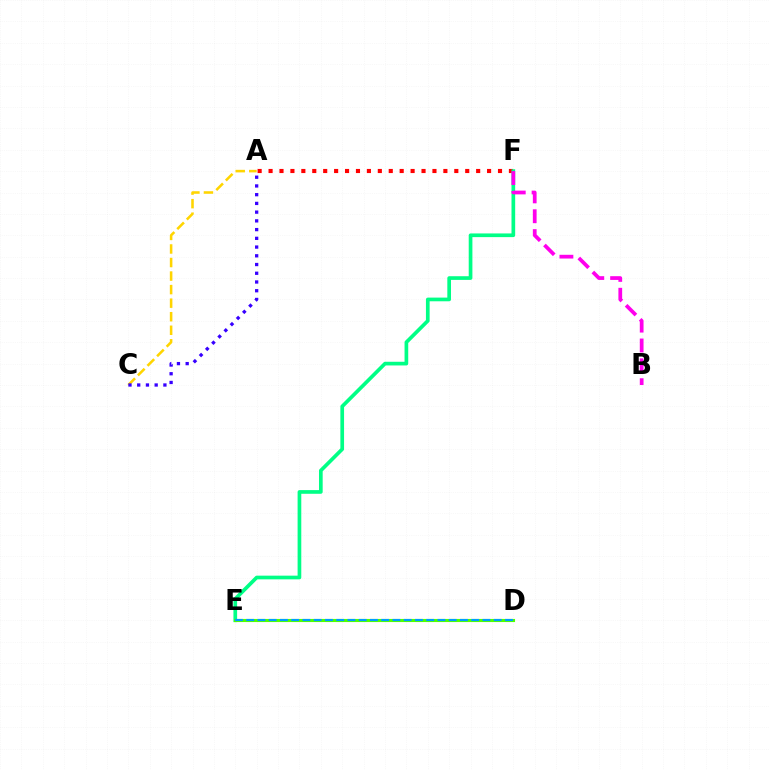{('A', 'F'): [{'color': '#ff0000', 'line_style': 'dotted', 'thickness': 2.97}], ('A', 'C'): [{'color': '#ffd500', 'line_style': 'dashed', 'thickness': 1.84}, {'color': '#3700ff', 'line_style': 'dotted', 'thickness': 2.37}], ('E', 'F'): [{'color': '#00ff86', 'line_style': 'solid', 'thickness': 2.65}], ('D', 'E'): [{'color': '#4fff00', 'line_style': 'solid', 'thickness': 2.24}, {'color': '#009eff', 'line_style': 'dashed', 'thickness': 1.53}], ('B', 'F'): [{'color': '#ff00ed', 'line_style': 'dashed', 'thickness': 2.7}]}